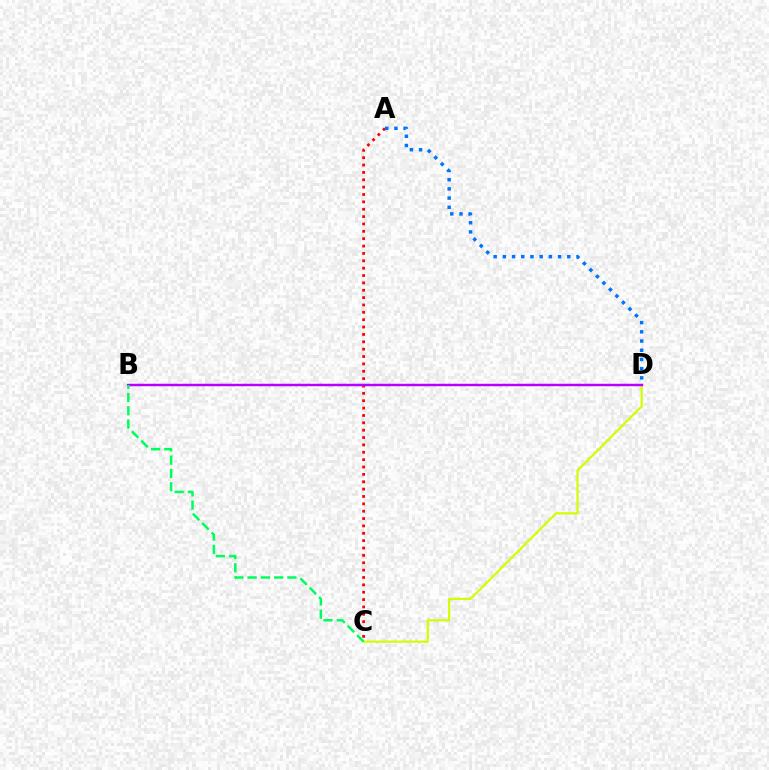{('A', 'C'): [{'color': '#ff0000', 'line_style': 'dotted', 'thickness': 2.0}], ('C', 'D'): [{'color': '#d1ff00', 'line_style': 'solid', 'thickness': 1.58}], ('B', 'D'): [{'color': '#b900ff', 'line_style': 'solid', 'thickness': 1.77}], ('A', 'D'): [{'color': '#0074ff', 'line_style': 'dotted', 'thickness': 2.5}], ('B', 'C'): [{'color': '#00ff5c', 'line_style': 'dashed', 'thickness': 1.8}]}